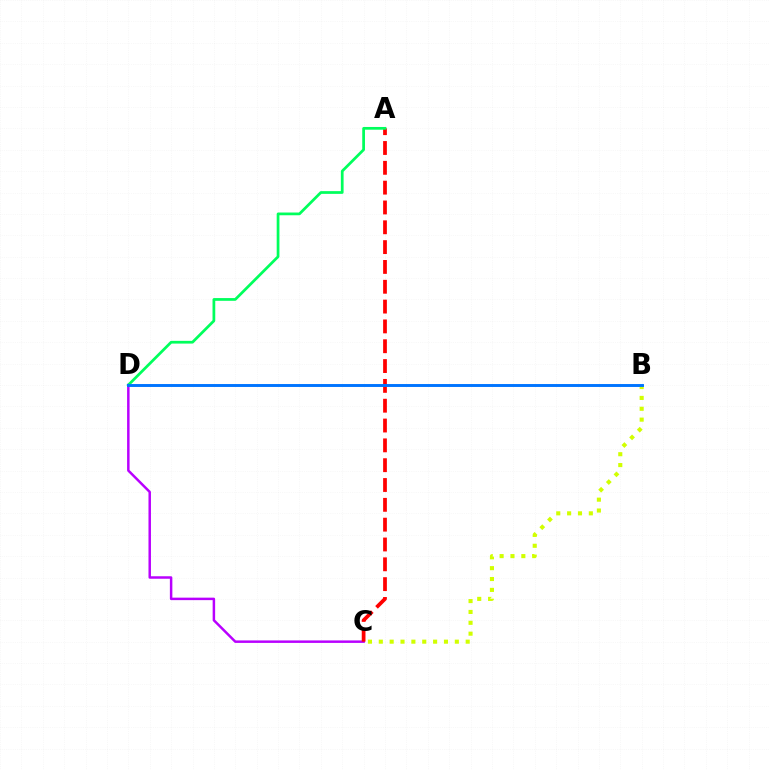{('C', 'D'): [{'color': '#b900ff', 'line_style': 'solid', 'thickness': 1.79}], ('A', 'C'): [{'color': '#ff0000', 'line_style': 'dashed', 'thickness': 2.69}], ('A', 'D'): [{'color': '#00ff5c', 'line_style': 'solid', 'thickness': 1.97}], ('B', 'C'): [{'color': '#d1ff00', 'line_style': 'dotted', 'thickness': 2.95}], ('B', 'D'): [{'color': '#0074ff', 'line_style': 'solid', 'thickness': 2.1}]}